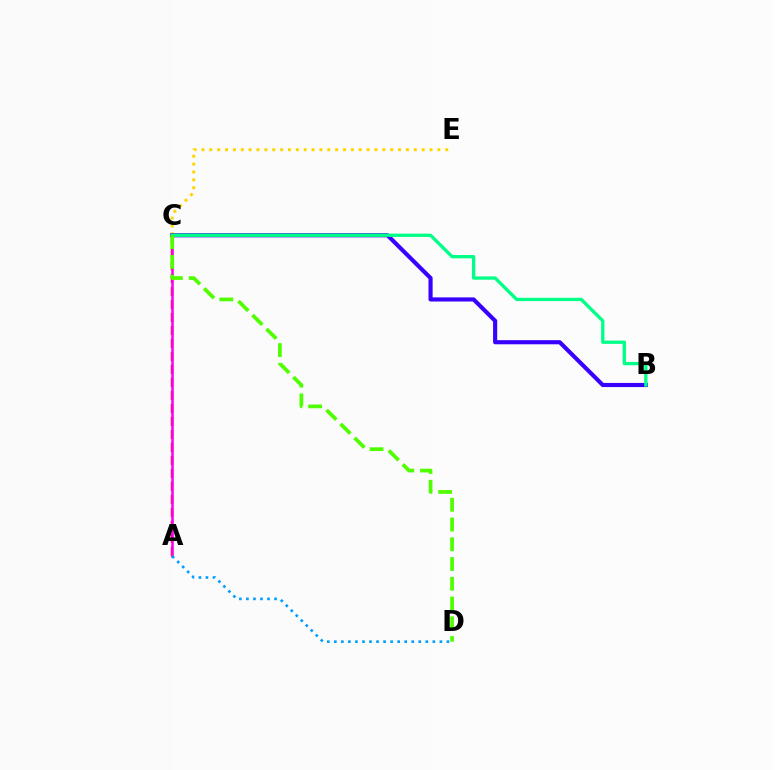{('A', 'C'): [{'color': '#ff0000', 'line_style': 'dashed', 'thickness': 1.77}, {'color': '#ff00ed', 'line_style': 'solid', 'thickness': 1.84}], ('C', 'E'): [{'color': '#ffd500', 'line_style': 'dotted', 'thickness': 2.14}], ('A', 'D'): [{'color': '#009eff', 'line_style': 'dotted', 'thickness': 1.91}], ('B', 'C'): [{'color': '#3700ff', 'line_style': 'solid', 'thickness': 2.97}, {'color': '#00ff86', 'line_style': 'solid', 'thickness': 2.38}], ('C', 'D'): [{'color': '#4fff00', 'line_style': 'dashed', 'thickness': 2.68}]}